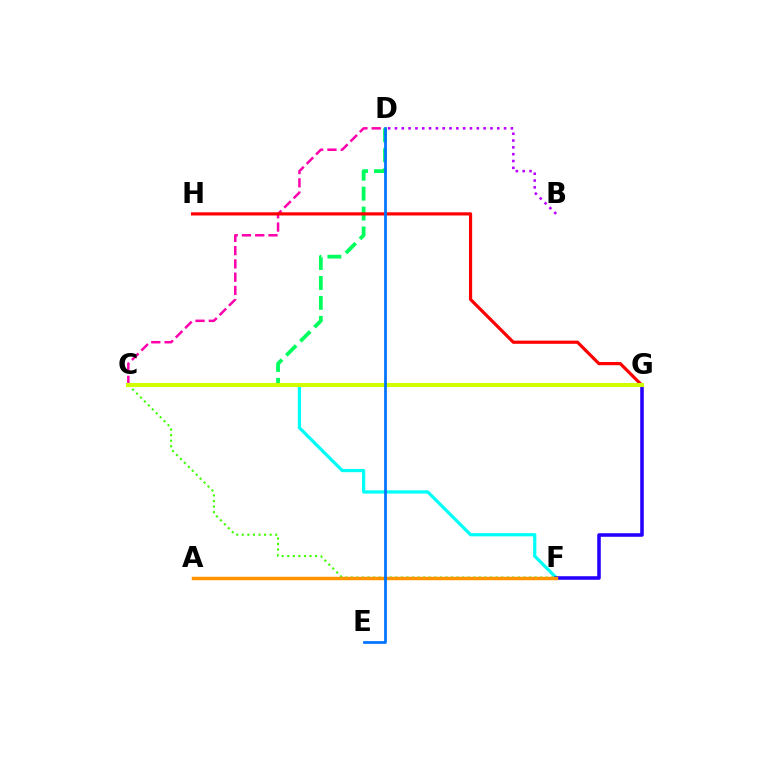{('C', 'D'): [{'color': '#ff00ac', 'line_style': 'dashed', 'thickness': 1.8}, {'color': '#00ff5c', 'line_style': 'dashed', 'thickness': 2.71}], ('C', 'F'): [{'color': '#00fff6', 'line_style': 'solid', 'thickness': 2.33}, {'color': '#3dff00', 'line_style': 'dotted', 'thickness': 1.51}], ('B', 'D'): [{'color': '#b900ff', 'line_style': 'dotted', 'thickness': 1.85}], ('F', 'G'): [{'color': '#2500ff', 'line_style': 'solid', 'thickness': 2.56}], ('G', 'H'): [{'color': '#ff0000', 'line_style': 'solid', 'thickness': 2.29}], ('A', 'F'): [{'color': '#ff9400', 'line_style': 'solid', 'thickness': 2.49}], ('C', 'G'): [{'color': '#d1ff00', 'line_style': 'solid', 'thickness': 2.95}], ('D', 'E'): [{'color': '#0074ff', 'line_style': 'solid', 'thickness': 1.98}]}